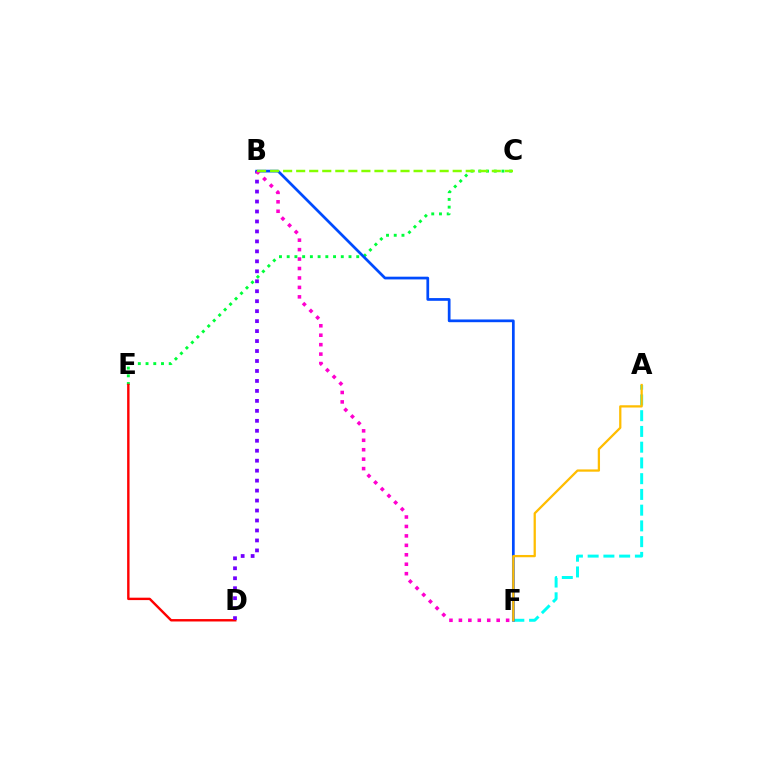{('C', 'E'): [{'color': '#00ff39', 'line_style': 'dotted', 'thickness': 2.1}], ('A', 'F'): [{'color': '#00fff6', 'line_style': 'dashed', 'thickness': 2.14}, {'color': '#ffbd00', 'line_style': 'solid', 'thickness': 1.63}], ('D', 'E'): [{'color': '#ff0000', 'line_style': 'solid', 'thickness': 1.74}], ('B', 'D'): [{'color': '#7200ff', 'line_style': 'dotted', 'thickness': 2.71}], ('B', 'F'): [{'color': '#004bff', 'line_style': 'solid', 'thickness': 1.96}, {'color': '#ff00cf', 'line_style': 'dotted', 'thickness': 2.57}], ('B', 'C'): [{'color': '#84ff00', 'line_style': 'dashed', 'thickness': 1.77}]}